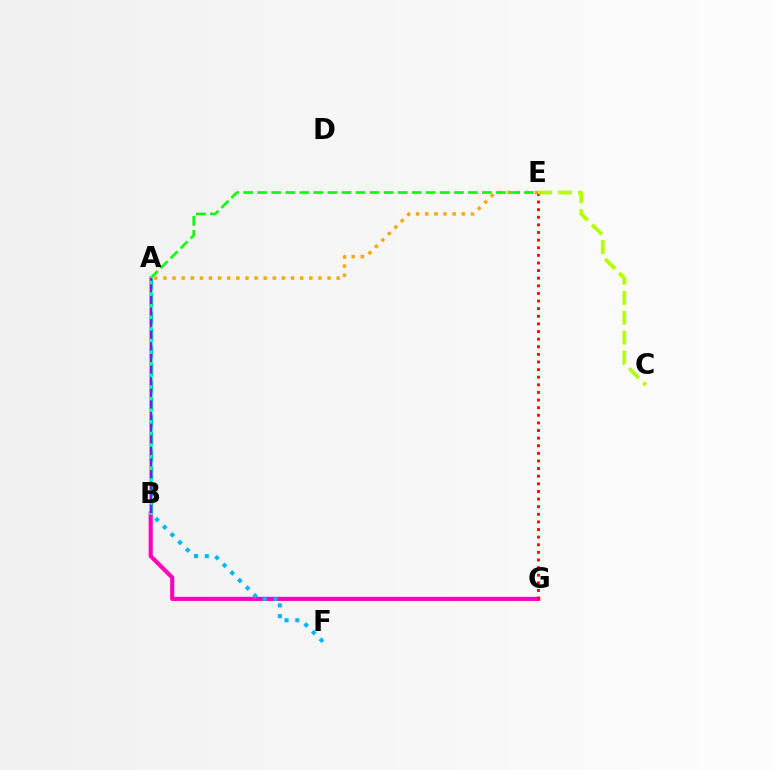{('B', 'G'): [{'color': '#ff00bd', 'line_style': 'solid', 'thickness': 2.97}], ('B', 'F'): [{'color': '#00b5ff', 'line_style': 'dotted', 'thickness': 2.93}], ('A', 'B'): [{'color': '#0010ff', 'line_style': 'dashed', 'thickness': 2.34}, {'color': '#00ff9d', 'line_style': 'solid', 'thickness': 2.52}, {'color': '#9b00ff', 'line_style': 'dashed', 'thickness': 1.58}], ('A', 'E'): [{'color': '#ffa500', 'line_style': 'dotted', 'thickness': 2.48}, {'color': '#08ff00', 'line_style': 'dashed', 'thickness': 1.91}], ('E', 'G'): [{'color': '#ff0000', 'line_style': 'dotted', 'thickness': 2.07}], ('C', 'E'): [{'color': '#b3ff00', 'line_style': 'dashed', 'thickness': 2.7}]}